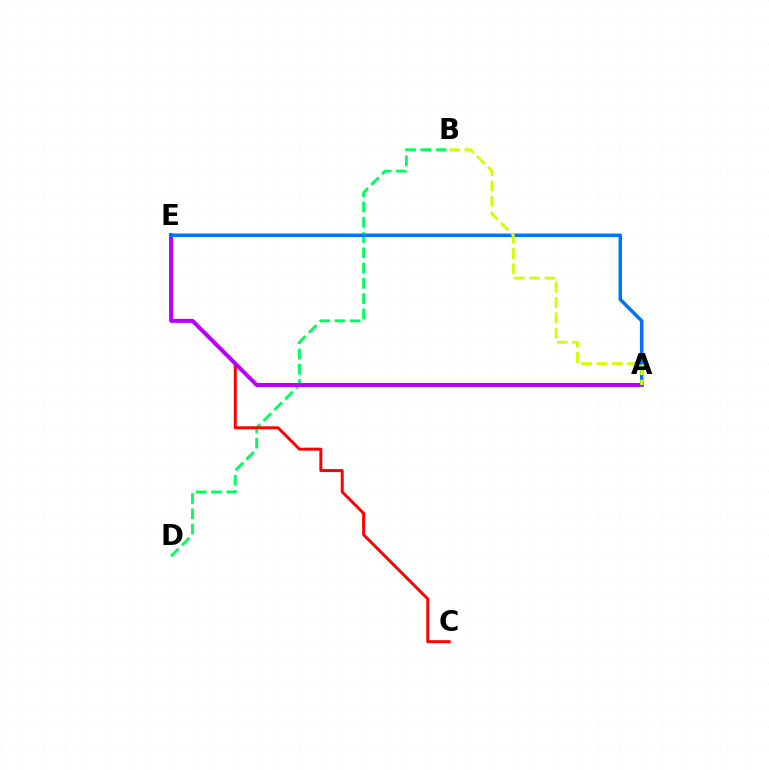{('B', 'D'): [{'color': '#00ff5c', 'line_style': 'dashed', 'thickness': 2.08}], ('C', 'E'): [{'color': '#ff0000', 'line_style': 'solid', 'thickness': 2.14}], ('A', 'E'): [{'color': '#b900ff', 'line_style': 'solid', 'thickness': 2.86}, {'color': '#0074ff', 'line_style': 'solid', 'thickness': 2.52}], ('A', 'B'): [{'color': '#d1ff00', 'line_style': 'dashed', 'thickness': 2.08}]}